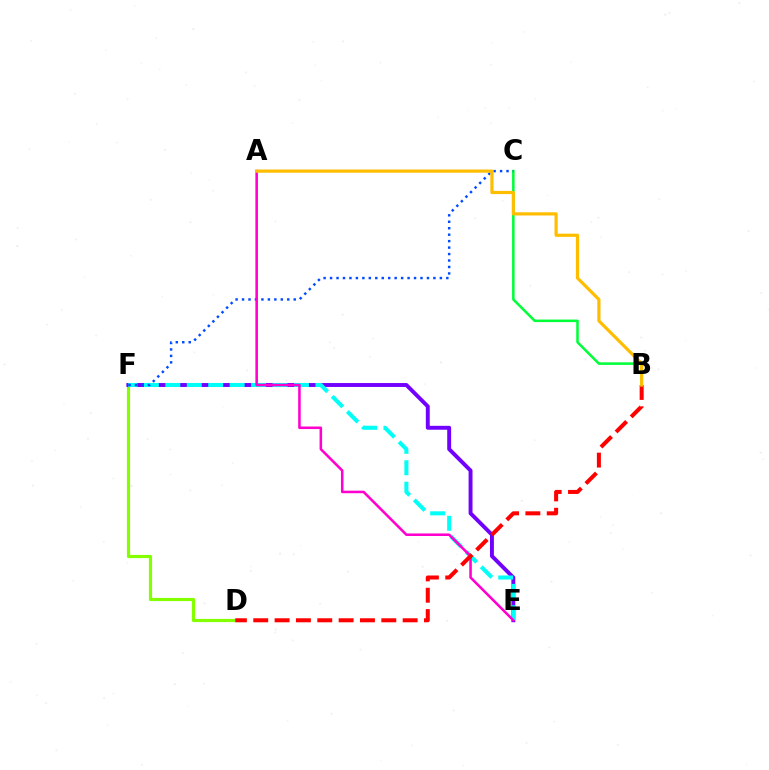{('D', 'F'): [{'color': '#84ff00', 'line_style': 'solid', 'thickness': 2.3}], ('E', 'F'): [{'color': '#7200ff', 'line_style': 'solid', 'thickness': 2.81}, {'color': '#00fff6', 'line_style': 'dashed', 'thickness': 2.91}], ('B', 'C'): [{'color': '#00ff39', 'line_style': 'solid', 'thickness': 1.82}], ('C', 'F'): [{'color': '#004bff', 'line_style': 'dotted', 'thickness': 1.75}], ('A', 'E'): [{'color': '#ff00cf', 'line_style': 'solid', 'thickness': 1.84}], ('B', 'D'): [{'color': '#ff0000', 'line_style': 'dashed', 'thickness': 2.9}], ('A', 'B'): [{'color': '#ffbd00', 'line_style': 'solid', 'thickness': 2.3}]}